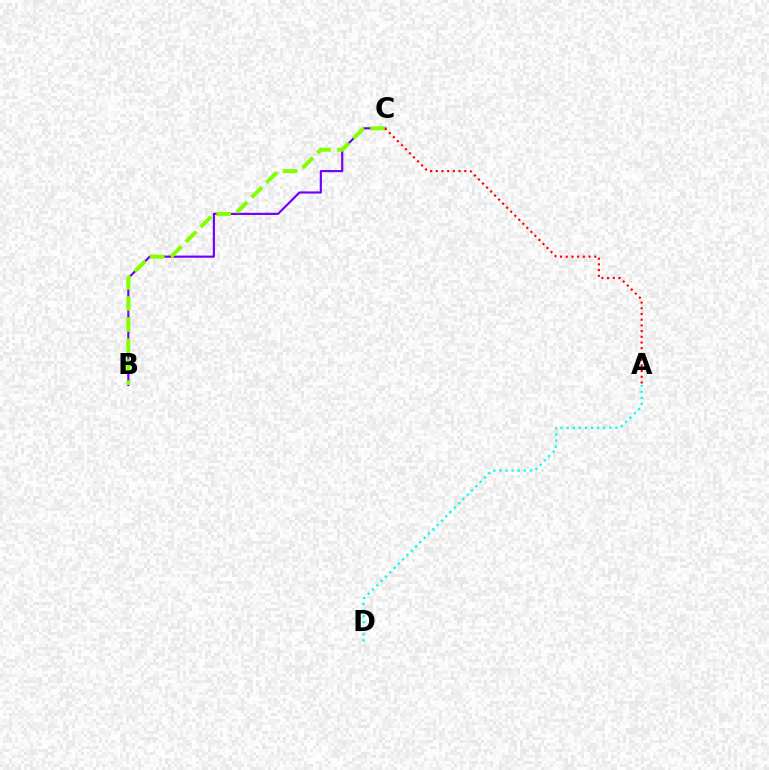{('B', 'C'): [{'color': '#7200ff', 'line_style': 'solid', 'thickness': 1.56}, {'color': '#84ff00', 'line_style': 'dashed', 'thickness': 2.86}], ('A', 'D'): [{'color': '#00fff6', 'line_style': 'dotted', 'thickness': 1.66}], ('A', 'C'): [{'color': '#ff0000', 'line_style': 'dotted', 'thickness': 1.55}]}